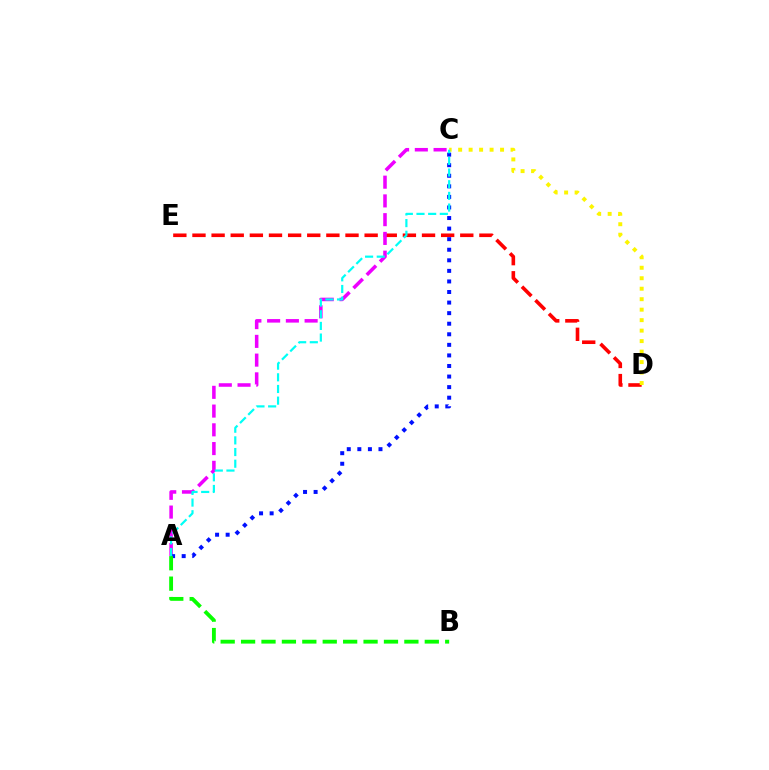{('D', 'E'): [{'color': '#ff0000', 'line_style': 'dashed', 'thickness': 2.6}], ('C', 'D'): [{'color': '#fcf500', 'line_style': 'dotted', 'thickness': 2.85}], ('A', 'C'): [{'color': '#ee00ff', 'line_style': 'dashed', 'thickness': 2.55}, {'color': '#0010ff', 'line_style': 'dotted', 'thickness': 2.87}, {'color': '#00fff6', 'line_style': 'dashed', 'thickness': 1.58}], ('A', 'B'): [{'color': '#08ff00', 'line_style': 'dashed', 'thickness': 2.77}]}